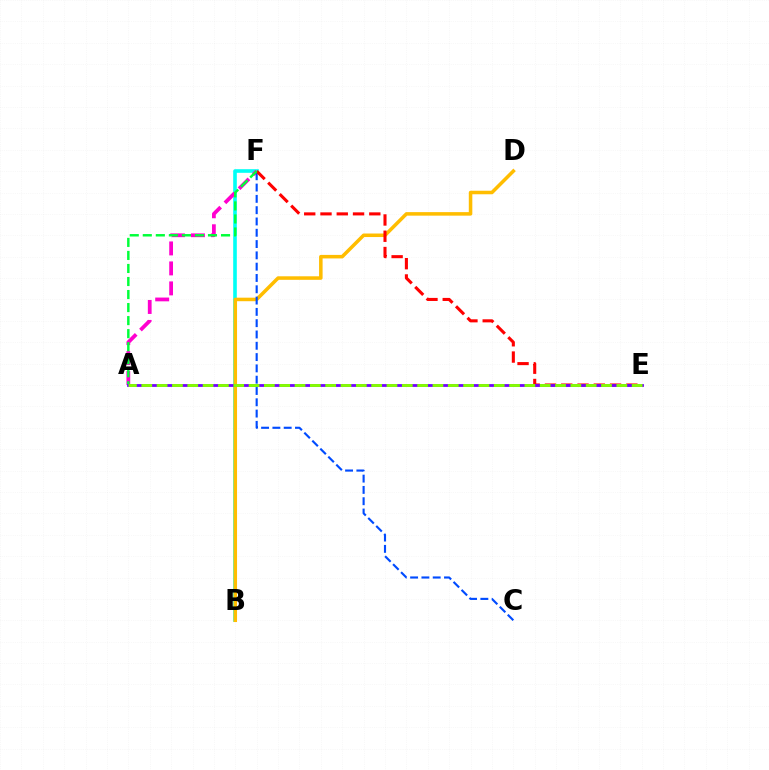{('B', 'F'): [{'color': '#00fff6', 'line_style': 'solid', 'thickness': 2.6}], ('B', 'D'): [{'color': '#ffbd00', 'line_style': 'solid', 'thickness': 2.54}], ('A', 'F'): [{'color': '#ff00cf', 'line_style': 'dashed', 'thickness': 2.71}, {'color': '#00ff39', 'line_style': 'dashed', 'thickness': 1.77}], ('C', 'F'): [{'color': '#004bff', 'line_style': 'dashed', 'thickness': 1.54}], ('E', 'F'): [{'color': '#ff0000', 'line_style': 'dashed', 'thickness': 2.21}], ('A', 'E'): [{'color': '#7200ff', 'line_style': 'solid', 'thickness': 2.02}, {'color': '#84ff00', 'line_style': 'dashed', 'thickness': 2.08}]}